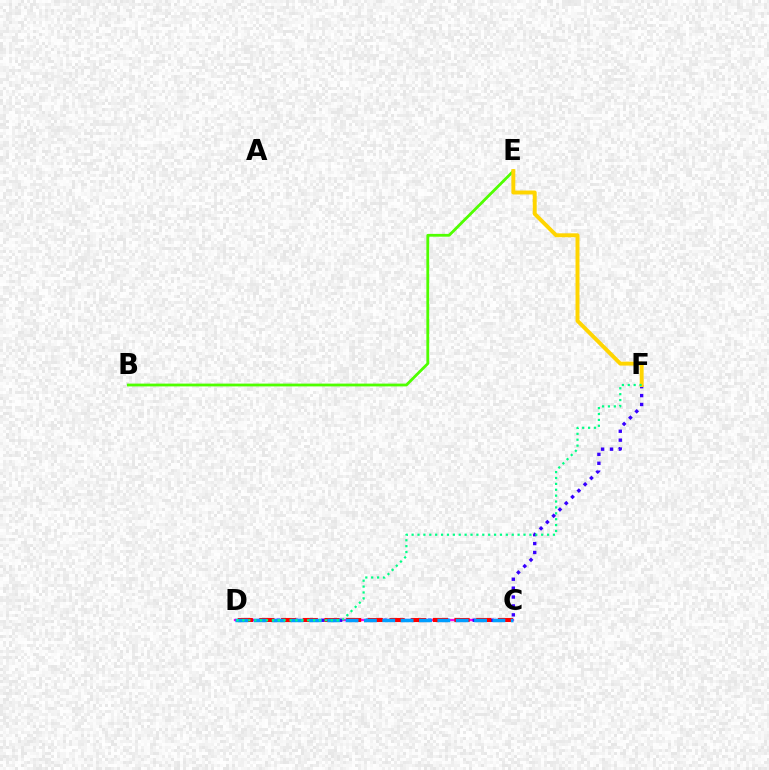{('B', 'E'): [{'color': '#4fff00', 'line_style': 'solid', 'thickness': 2.01}], ('C', 'D'): [{'color': '#ff00ed', 'line_style': 'solid', 'thickness': 1.64}, {'color': '#ff0000', 'line_style': 'dashed', 'thickness': 2.95}, {'color': '#009eff', 'line_style': 'dashed', 'thickness': 2.49}], ('D', 'F'): [{'color': '#3700ff', 'line_style': 'dotted', 'thickness': 2.42}, {'color': '#00ff86', 'line_style': 'dotted', 'thickness': 1.6}], ('E', 'F'): [{'color': '#ffd500', 'line_style': 'solid', 'thickness': 2.84}]}